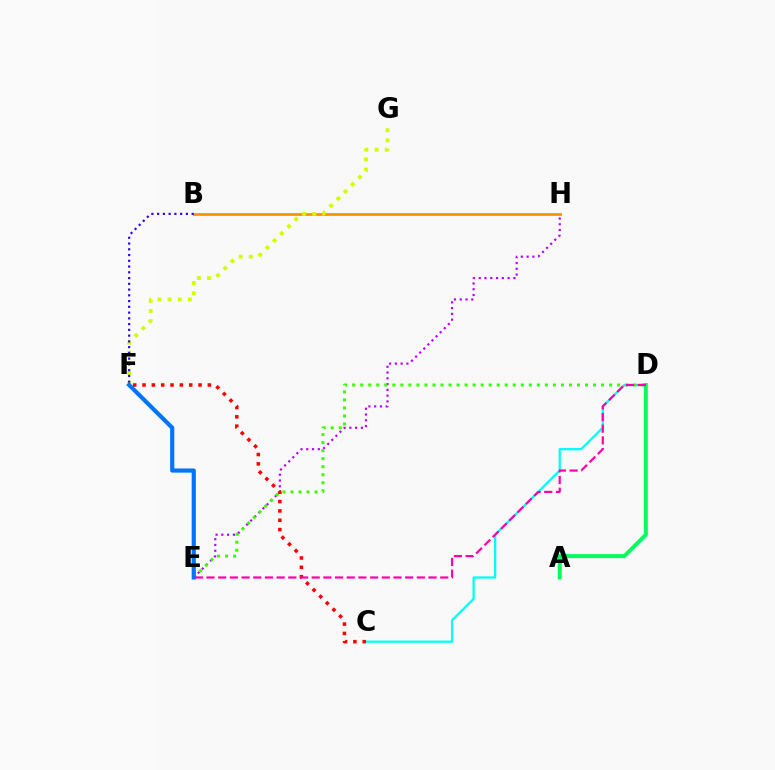{('C', 'D'): [{'color': '#00fff6', 'line_style': 'solid', 'thickness': 1.63}], ('E', 'H'): [{'color': '#b900ff', 'line_style': 'dotted', 'thickness': 1.57}], ('D', 'E'): [{'color': '#3dff00', 'line_style': 'dotted', 'thickness': 2.18}, {'color': '#ff00ac', 'line_style': 'dashed', 'thickness': 1.59}], ('B', 'H'): [{'color': '#ff9400', 'line_style': 'solid', 'thickness': 2.02}], ('F', 'G'): [{'color': '#d1ff00', 'line_style': 'dotted', 'thickness': 2.75}], ('B', 'F'): [{'color': '#2500ff', 'line_style': 'dotted', 'thickness': 1.56}], ('C', 'F'): [{'color': '#ff0000', 'line_style': 'dotted', 'thickness': 2.54}], ('A', 'D'): [{'color': '#00ff5c', 'line_style': 'solid', 'thickness': 2.85}], ('E', 'F'): [{'color': '#0074ff', 'line_style': 'solid', 'thickness': 3.0}]}